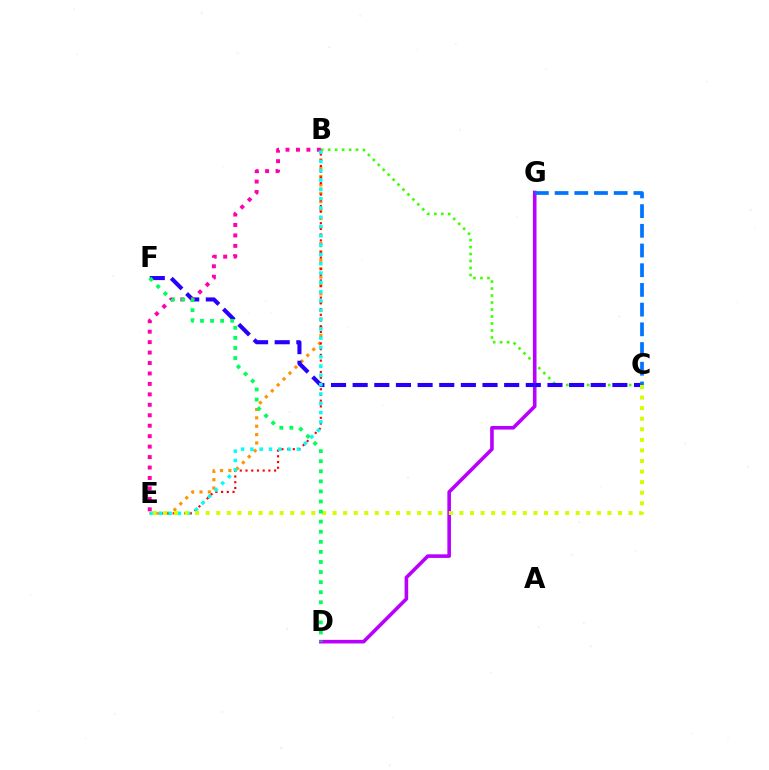{('B', 'C'): [{'color': '#3dff00', 'line_style': 'dotted', 'thickness': 1.9}], ('D', 'G'): [{'color': '#b900ff', 'line_style': 'solid', 'thickness': 2.59}], ('B', 'E'): [{'color': '#ff9400', 'line_style': 'dotted', 'thickness': 2.27}, {'color': '#ff0000', 'line_style': 'dotted', 'thickness': 1.56}, {'color': '#ff00ac', 'line_style': 'dotted', 'thickness': 2.84}, {'color': '#00fff6', 'line_style': 'dotted', 'thickness': 2.53}], ('C', 'F'): [{'color': '#2500ff', 'line_style': 'dashed', 'thickness': 2.94}], ('C', 'G'): [{'color': '#0074ff', 'line_style': 'dashed', 'thickness': 2.68}], ('C', 'E'): [{'color': '#d1ff00', 'line_style': 'dotted', 'thickness': 2.87}], ('D', 'F'): [{'color': '#00ff5c', 'line_style': 'dotted', 'thickness': 2.74}]}